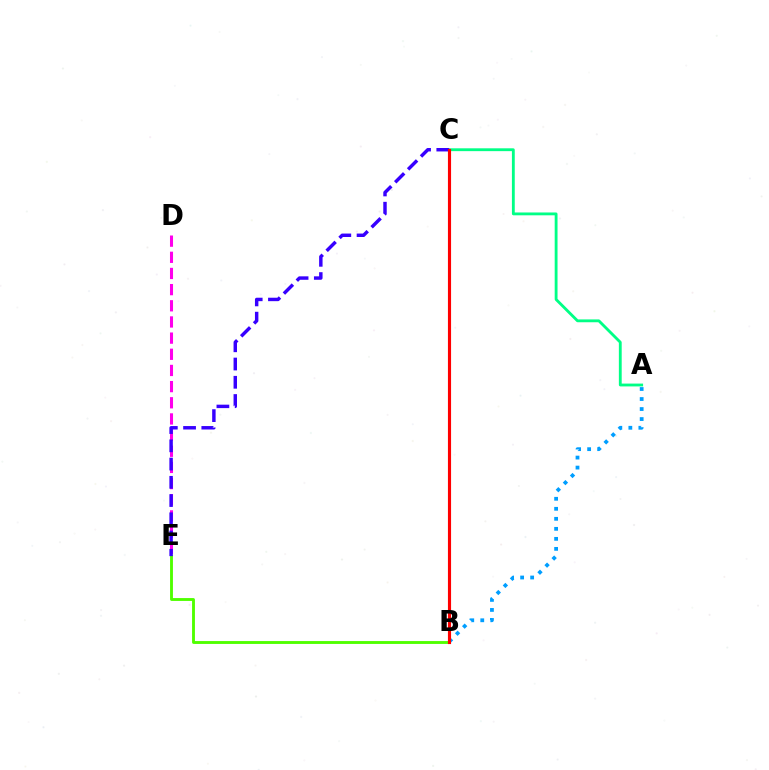{('D', 'E'): [{'color': '#ff00ed', 'line_style': 'dashed', 'thickness': 2.2}], ('A', 'B'): [{'color': '#009eff', 'line_style': 'dotted', 'thickness': 2.72}], ('B', 'C'): [{'color': '#ffd500', 'line_style': 'solid', 'thickness': 2.17}, {'color': '#ff0000', 'line_style': 'solid', 'thickness': 2.25}], ('B', 'E'): [{'color': '#4fff00', 'line_style': 'solid', 'thickness': 2.06}], ('A', 'C'): [{'color': '#00ff86', 'line_style': 'solid', 'thickness': 2.04}], ('C', 'E'): [{'color': '#3700ff', 'line_style': 'dashed', 'thickness': 2.48}]}